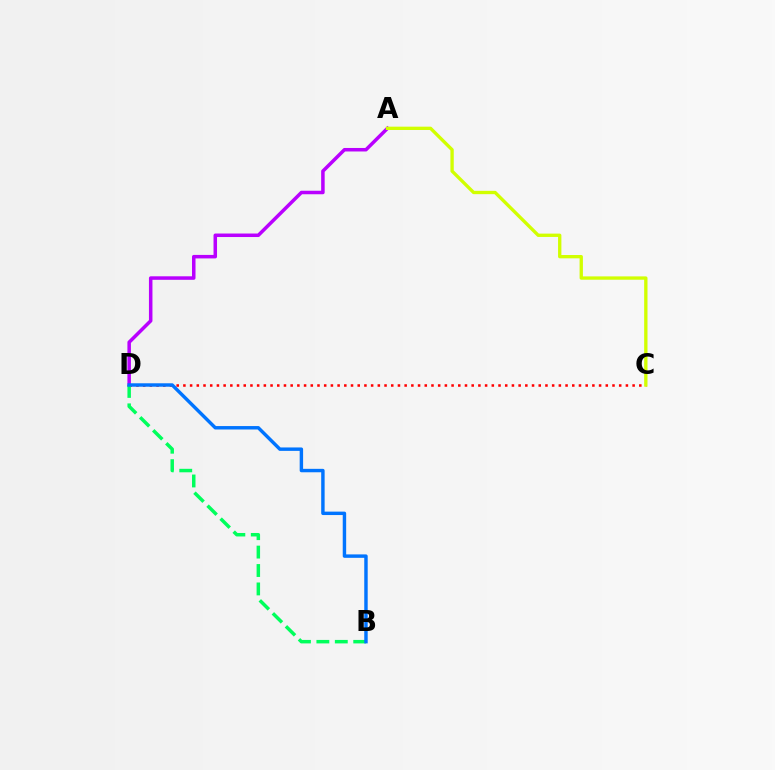{('C', 'D'): [{'color': '#ff0000', 'line_style': 'dotted', 'thickness': 1.82}], ('A', 'D'): [{'color': '#b900ff', 'line_style': 'solid', 'thickness': 2.53}], ('B', 'D'): [{'color': '#00ff5c', 'line_style': 'dashed', 'thickness': 2.5}, {'color': '#0074ff', 'line_style': 'solid', 'thickness': 2.47}], ('A', 'C'): [{'color': '#d1ff00', 'line_style': 'solid', 'thickness': 2.4}]}